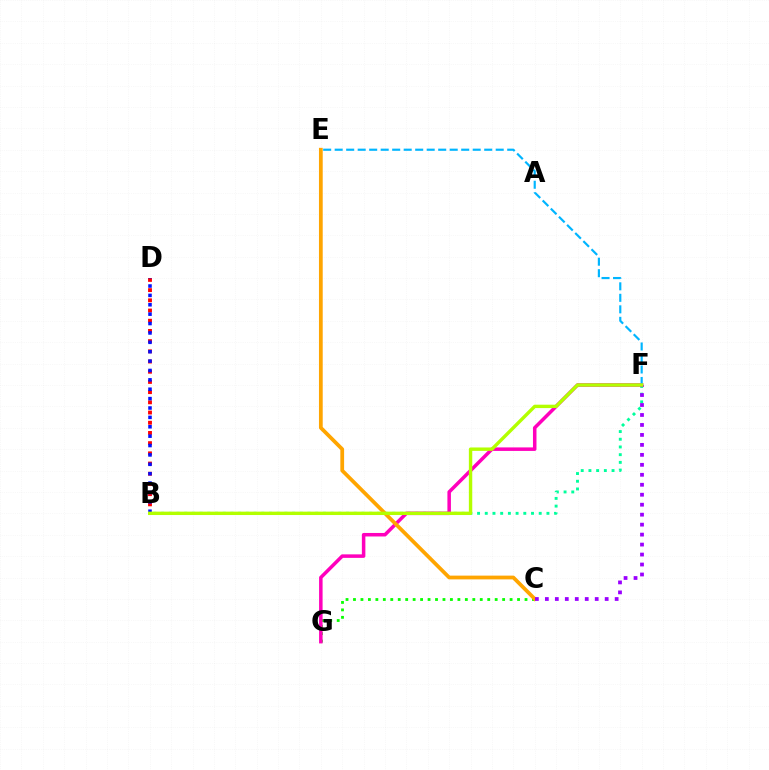{('B', 'F'): [{'color': '#00ff9d', 'line_style': 'dotted', 'thickness': 2.09}, {'color': '#b3ff00', 'line_style': 'solid', 'thickness': 2.44}], ('B', 'D'): [{'color': '#ff0000', 'line_style': 'dotted', 'thickness': 2.77}, {'color': '#0010ff', 'line_style': 'dotted', 'thickness': 2.55}], ('C', 'G'): [{'color': '#08ff00', 'line_style': 'dotted', 'thickness': 2.03}], ('F', 'G'): [{'color': '#ff00bd', 'line_style': 'solid', 'thickness': 2.53}], ('C', 'E'): [{'color': '#ffa500', 'line_style': 'solid', 'thickness': 2.7}], ('C', 'F'): [{'color': '#9b00ff', 'line_style': 'dotted', 'thickness': 2.71}], ('E', 'F'): [{'color': '#00b5ff', 'line_style': 'dashed', 'thickness': 1.56}]}